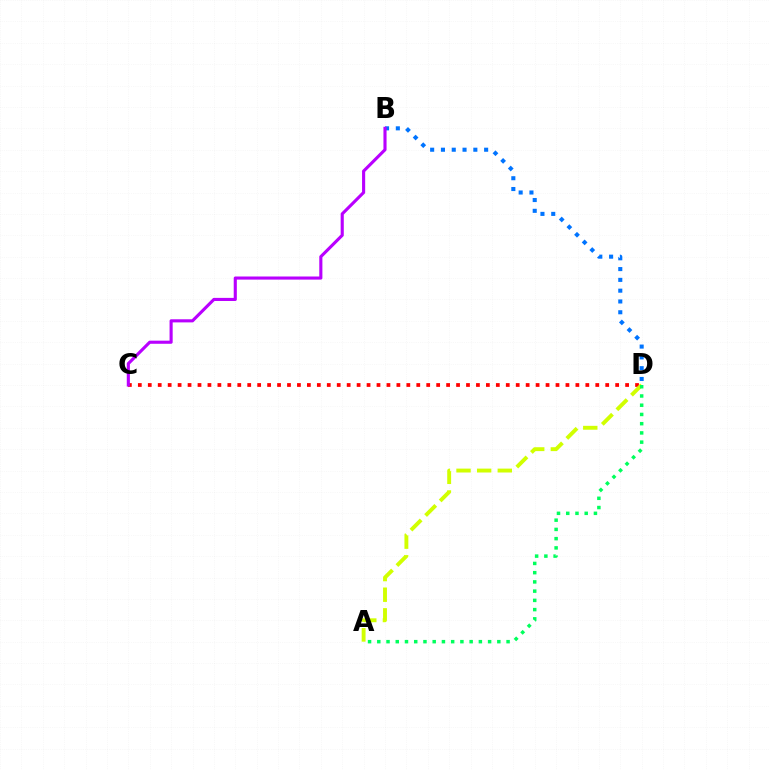{('C', 'D'): [{'color': '#ff0000', 'line_style': 'dotted', 'thickness': 2.7}], ('B', 'D'): [{'color': '#0074ff', 'line_style': 'dotted', 'thickness': 2.93}], ('A', 'D'): [{'color': '#d1ff00', 'line_style': 'dashed', 'thickness': 2.8}, {'color': '#00ff5c', 'line_style': 'dotted', 'thickness': 2.51}], ('B', 'C'): [{'color': '#b900ff', 'line_style': 'solid', 'thickness': 2.24}]}